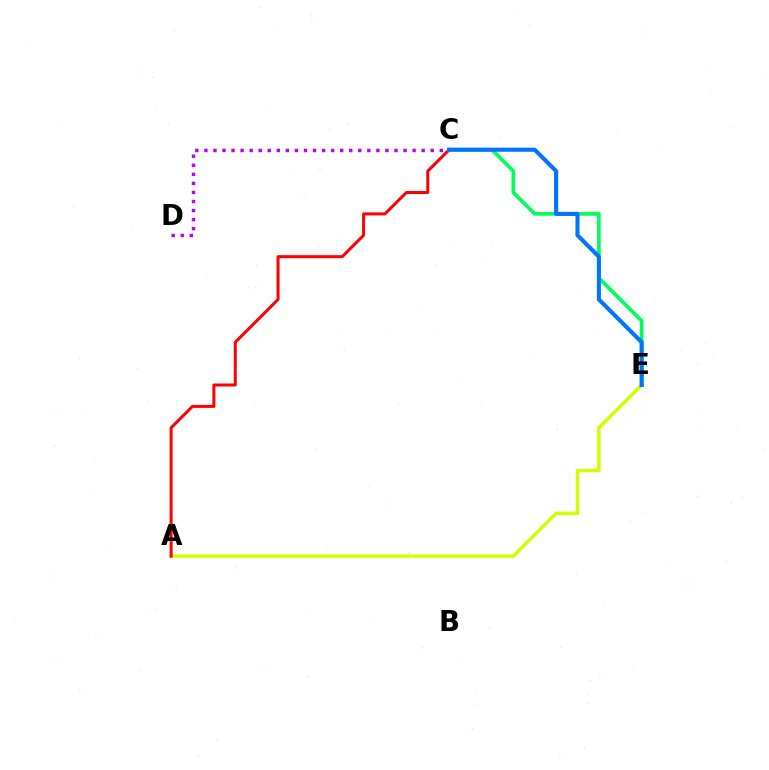{('A', 'E'): [{'color': '#d1ff00', 'line_style': 'solid', 'thickness': 2.48}], ('C', 'E'): [{'color': '#00ff5c', 'line_style': 'solid', 'thickness': 2.63}, {'color': '#0074ff', 'line_style': 'solid', 'thickness': 2.95}], ('A', 'C'): [{'color': '#ff0000', 'line_style': 'solid', 'thickness': 2.16}], ('C', 'D'): [{'color': '#b900ff', 'line_style': 'dotted', 'thickness': 2.46}]}